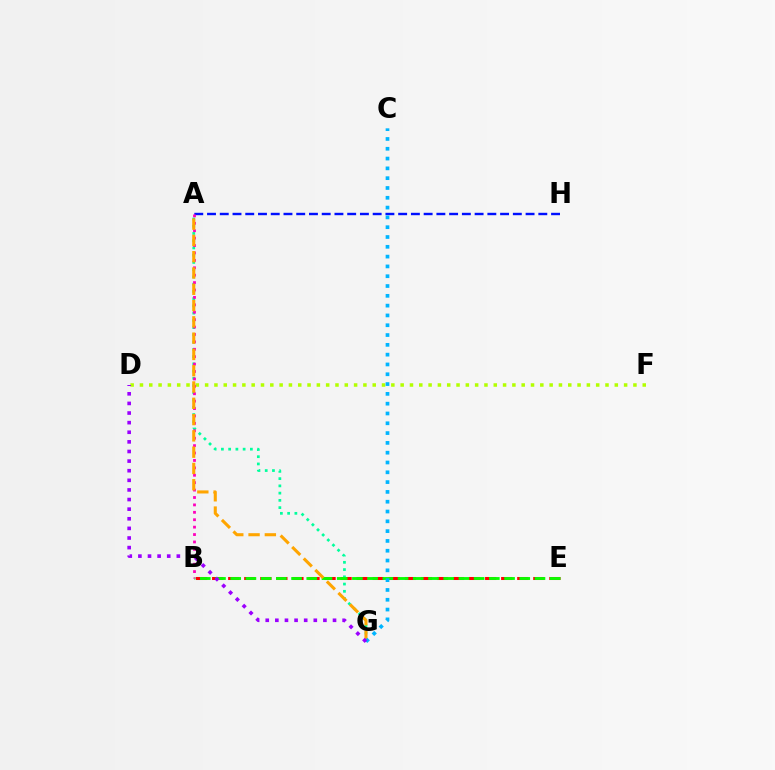{('B', 'E'): [{'color': '#ff0000', 'line_style': 'dashed', 'thickness': 2.18}, {'color': '#08ff00', 'line_style': 'dashed', 'thickness': 2.07}], ('A', 'G'): [{'color': '#00ff9d', 'line_style': 'dotted', 'thickness': 1.97}, {'color': '#ffa500', 'line_style': 'dashed', 'thickness': 2.21}], ('D', 'F'): [{'color': '#b3ff00', 'line_style': 'dotted', 'thickness': 2.53}], ('A', 'H'): [{'color': '#0010ff', 'line_style': 'dashed', 'thickness': 1.73}], ('A', 'B'): [{'color': '#ff00bd', 'line_style': 'dotted', 'thickness': 2.01}], ('C', 'G'): [{'color': '#00b5ff', 'line_style': 'dotted', 'thickness': 2.66}], ('D', 'G'): [{'color': '#9b00ff', 'line_style': 'dotted', 'thickness': 2.61}]}